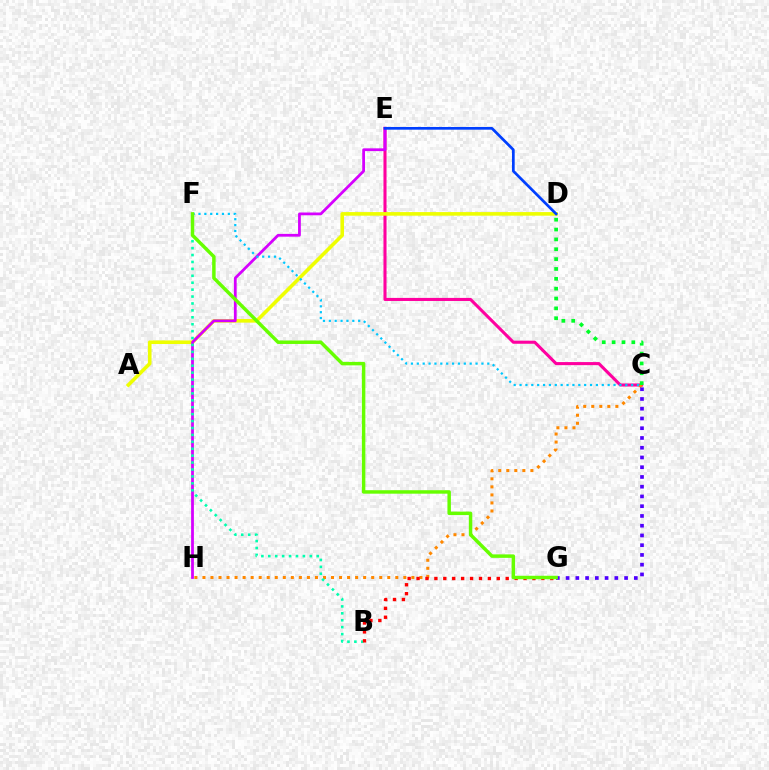{('C', 'E'): [{'color': '#ff00a0', 'line_style': 'solid', 'thickness': 2.21}], ('A', 'D'): [{'color': '#eeff00', 'line_style': 'solid', 'thickness': 2.59}], ('E', 'H'): [{'color': '#d600ff', 'line_style': 'solid', 'thickness': 2.0}], ('C', 'H'): [{'color': '#ff8800', 'line_style': 'dotted', 'thickness': 2.18}], ('B', 'F'): [{'color': '#00ffaf', 'line_style': 'dotted', 'thickness': 1.88}], ('C', 'G'): [{'color': '#4f00ff', 'line_style': 'dotted', 'thickness': 2.65}], ('D', 'E'): [{'color': '#003fff', 'line_style': 'solid', 'thickness': 1.95}], ('C', 'D'): [{'color': '#00ff27', 'line_style': 'dotted', 'thickness': 2.68}], ('B', 'G'): [{'color': '#ff0000', 'line_style': 'dotted', 'thickness': 2.42}], ('C', 'F'): [{'color': '#00c7ff', 'line_style': 'dotted', 'thickness': 1.6}], ('F', 'G'): [{'color': '#66ff00', 'line_style': 'solid', 'thickness': 2.5}]}